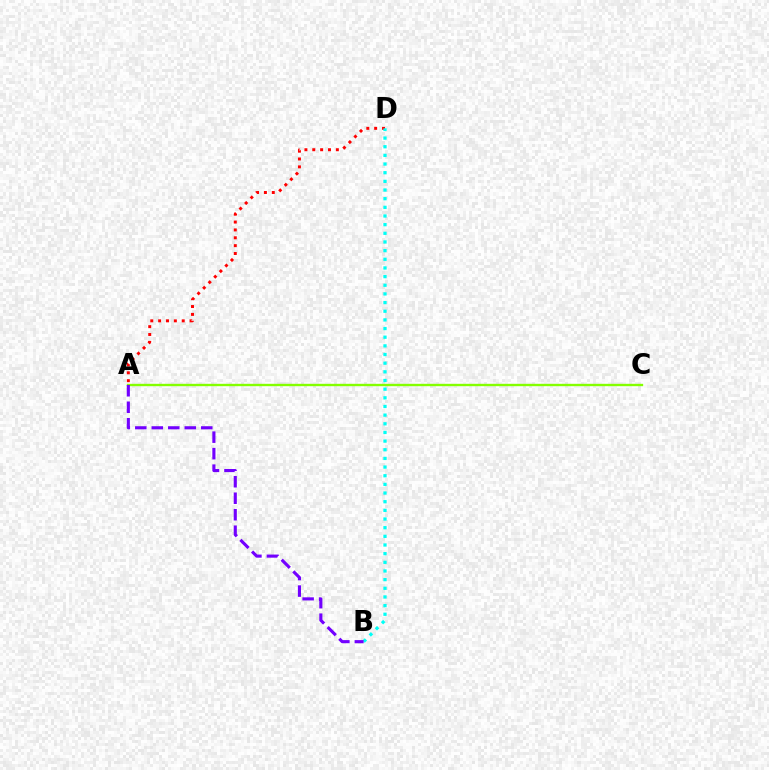{('A', 'D'): [{'color': '#ff0000', 'line_style': 'dotted', 'thickness': 2.14}], ('B', 'D'): [{'color': '#00fff6', 'line_style': 'dotted', 'thickness': 2.35}], ('A', 'C'): [{'color': '#84ff00', 'line_style': 'solid', 'thickness': 1.71}], ('A', 'B'): [{'color': '#7200ff', 'line_style': 'dashed', 'thickness': 2.24}]}